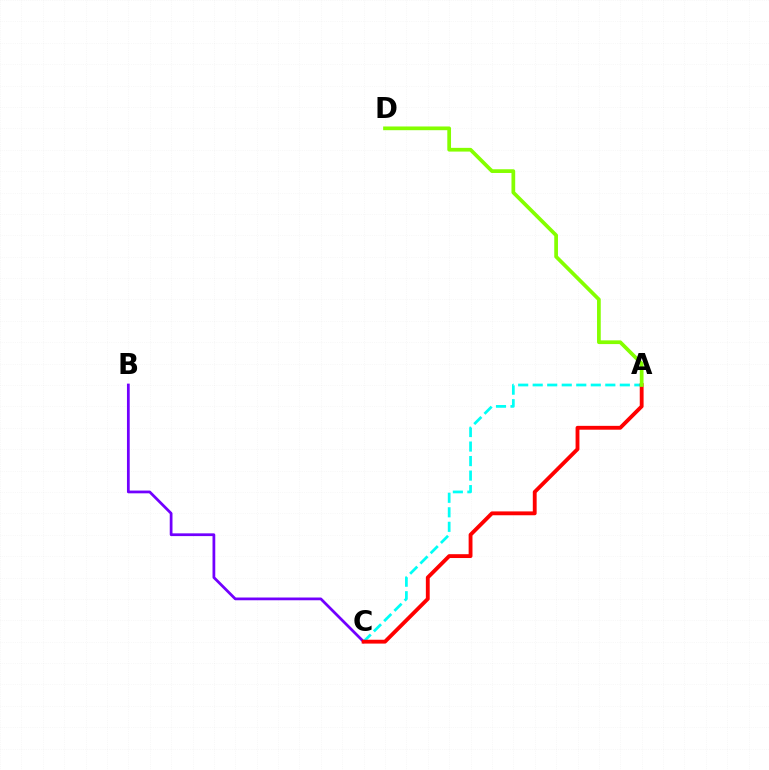{('B', 'C'): [{'color': '#7200ff', 'line_style': 'solid', 'thickness': 1.98}], ('A', 'C'): [{'color': '#00fff6', 'line_style': 'dashed', 'thickness': 1.97}, {'color': '#ff0000', 'line_style': 'solid', 'thickness': 2.77}], ('A', 'D'): [{'color': '#84ff00', 'line_style': 'solid', 'thickness': 2.68}]}